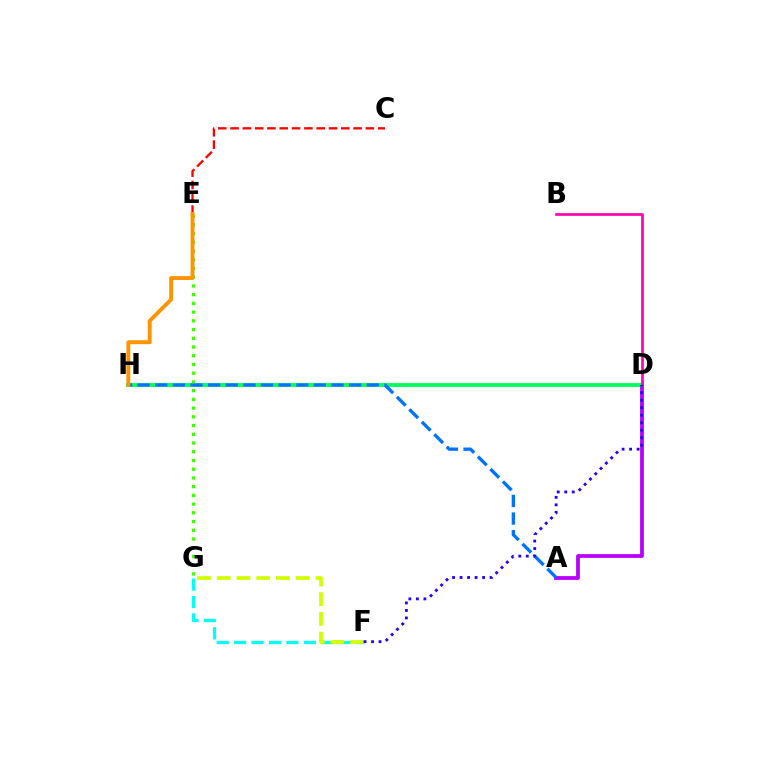{('A', 'D'): [{'color': '#b900ff', 'line_style': 'solid', 'thickness': 2.72}], ('E', 'G'): [{'color': '#3dff00', 'line_style': 'dotted', 'thickness': 2.37}], ('D', 'H'): [{'color': '#00ff5c', 'line_style': 'solid', 'thickness': 2.77}], ('F', 'G'): [{'color': '#00fff6', 'line_style': 'dashed', 'thickness': 2.37}, {'color': '#d1ff00', 'line_style': 'dashed', 'thickness': 2.68}], ('B', 'D'): [{'color': '#ff00ac', 'line_style': 'solid', 'thickness': 1.91}], ('C', 'E'): [{'color': '#ff0000', 'line_style': 'dashed', 'thickness': 1.67}], ('A', 'H'): [{'color': '#0074ff', 'line_style': 'dashed', 'thickness': 2.39}], ('E', 'H'): [{'color': '#ff9400', 'line_style': 'solid', 'thickness': 2.8}], ('D', 'F'): [{'color': '#2500ff', 'line_style': 'dotted', 'thickness': 2.04}]}